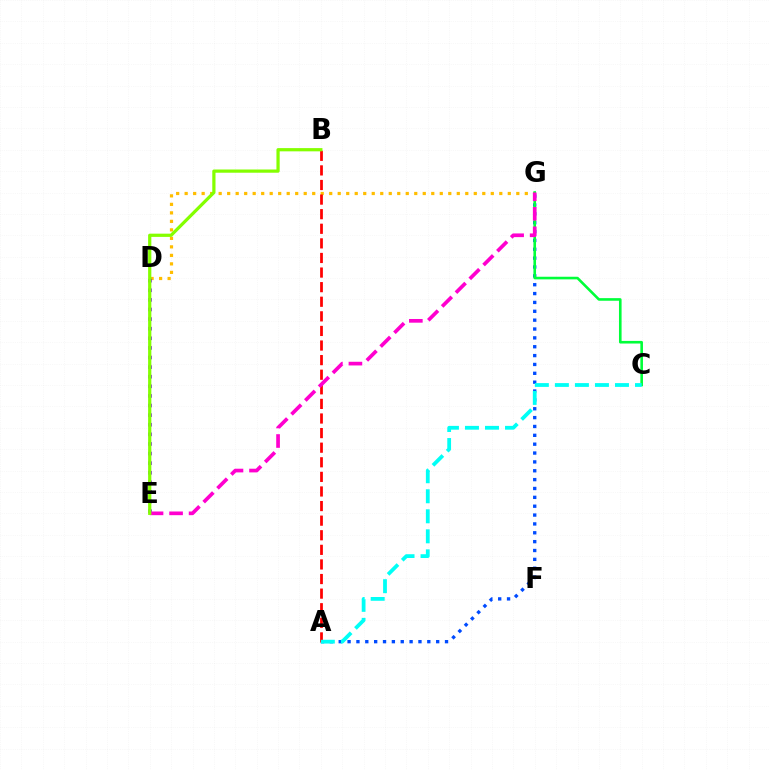{('A', 'G'): [{'color': '#004bff', 'line_style': 'dotted', 'thickness': 2.41}], ('D', 'G'): [{'color': '#ffbd00', 'line_style': 'dotted', 'thickness': 2.31}], ('C', 'G'): [{'color': '#00ff39', 'line_style': 'solid', 'thickness': 1.88}], ('A', 'B'): [{'color': '#ff0000', 'line_style': 'dashed', 'thickness': 1.98}], ('D', 'E'): [{'color': '#7200ff', 'line_style': 'dotted', 'thickness': 2.61}], ('E', 'G'): [{'color': '#ff00cf', 'line_style': 'dashed', 'thickness': 2.65}], ('B', 'E'): [{'color': '#84ff00', 'line_style': 'solid', 'thickness': 2.32}], ('A', 'C'): [{'color': '#00fff6', 'line_style': 'dashed', 'thickness': 2.72}]}